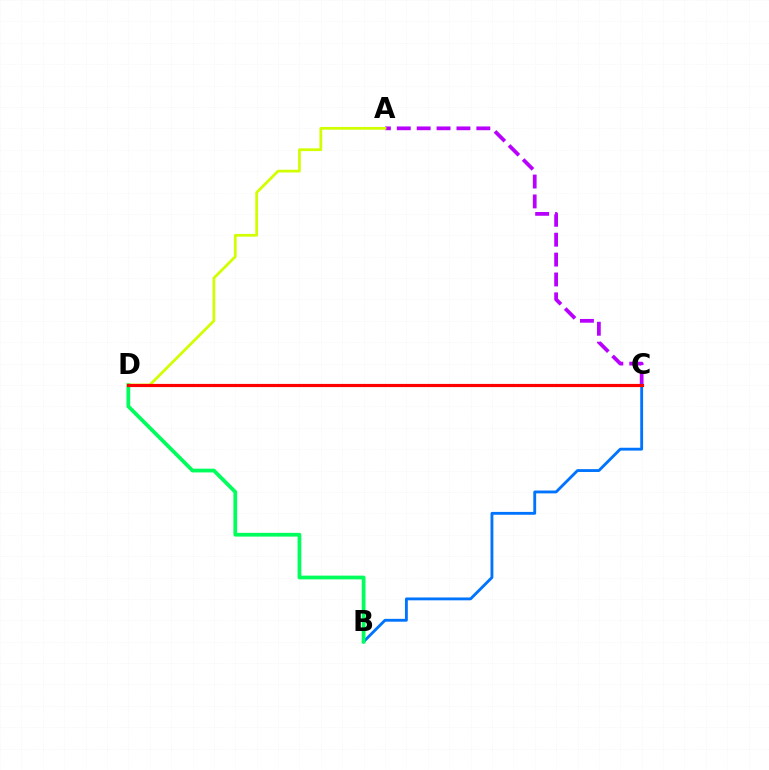{('A', 'C'): [{'color': '#b900ff', 'line_style': 'dashed', 'thickness': 2.7}], ('B', 'C'): [{'color': '#0074ff', 'line_style': 'solid', 'thickness': 2.05}], ('B', 'D'): [{'color': '#00ff5c', 'line_style': 'solid', 'thickness': 2.71}], ('A', 'D'): [{'color': '#d1ff00', 'line_style': 'solid', 'thickness': 1.98}], ('C', 'D'): [{'color': '#ff0000', 'line_style': 'solid', 'thickness': 2.28}]}